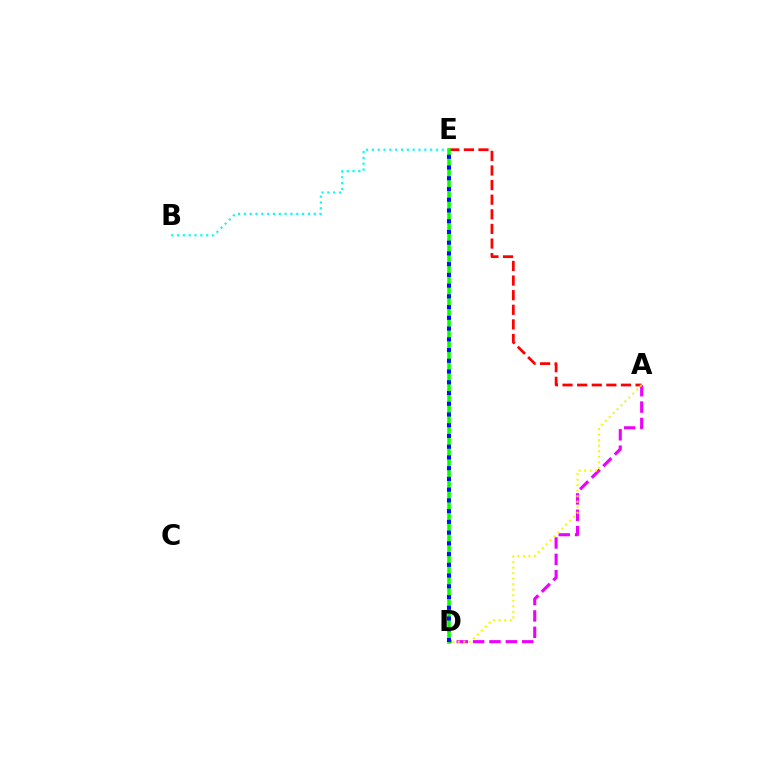{('A', 'D'): [{'color': '#ee00ff', 'line_style': 'dashed', 'thickness': 2.22}, {'color': '#fcf500', 'line_style': 'dotted', 'thickness': 1.5}], ('A', 'E'): [{'color': '#ff0000', 'line_style': 'dashed', 'thickness': 1.98}], ('B', 'E'): [{'color': '#00fff6', 'line_style': 'dotted', 'thickness': 1.58}], ('D', 'E'): [{'color': '#08ff00', 'line_style': 'solid', 'thickness': 2.55}, {'color': '#0010ff', 'line_style': 'dotted', 'thickness': 2.92}]}